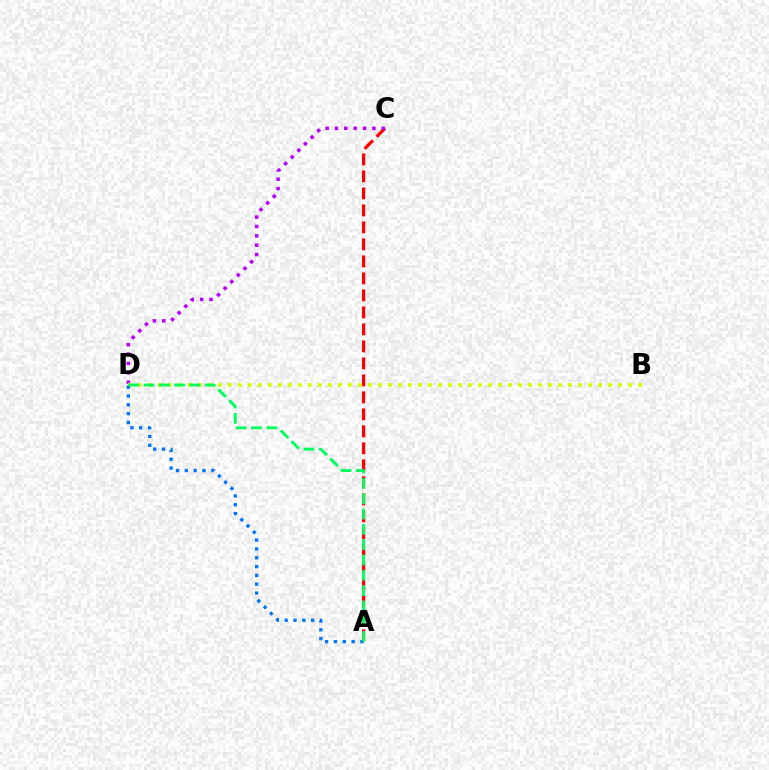{('A', 'C'): [{'color': '#ff0000', 'line_style': 'dashed', 'thickness': 2.31}], ('C', 'D'): [{'color': '#b900ff', 'line_style': 'dotted', 'thickness': 2.54}], ('B', 'D'): [{'color': '#d1ff00', 'line_style': 'dotted', 'thickness': 2.72}], ('A', 'D'): [{'color': '#0074ff', 'line_style': 'dotted', 'thickness': 2.4}, {'color': '#00ff5c', 'line_style': 'dashed', 'thickness': 2.08}]}